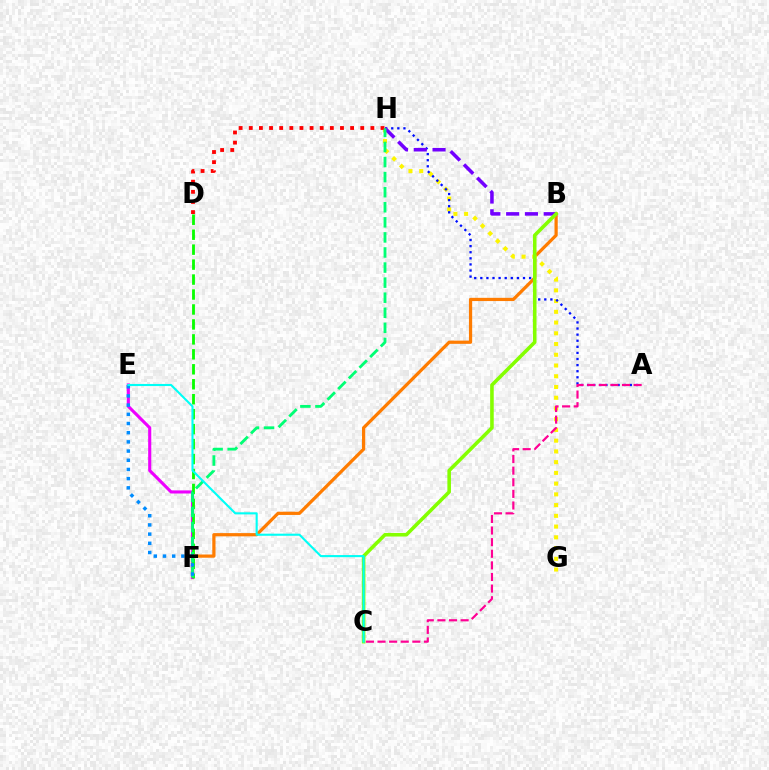{('B', 'F'): [{'color': '#ff7c00', 'line_style': 'solid', 'thickness': 2.32}], ('E', 'F'): [{'color': '#ee00ff', 'line_style': 'solid', 'thickness': 2.24}, {'color': '#008cff', 'line_style': 'dotted', 'thickness': 2.5}], ('G', 'H'): [{'color': '#fcf500', 'line_style': 'dotted', 'thickness': 2.92}], ('A', 'H'): [{'color': '#0010ff', 'line_style': 'dotted', 'thickness': 1.66}], ('B', 'H'): [{'color': '#7200ff', 'line_style': 'dashed', 'thickness': 2.55}], ('D', 'H'): [{'color': '#ff0000', 'line_style': 'dotted', 'thickness': 2.75}], ('D', 'F'): [{'color': '#08ff00', 'line_style': 'dashed', 'thickness': 2.03}], ('A', 'C'): [{'color': '#ff0094', 'line_style': 'dashed', 'thickness': 1.58}], ('B', 'C'): [{'color': '#84ff00', 'line_style': 'solid', 'thickness': 2.57}], ('F', 'H'): [{'color': '#00ff74', 'line_style': 'dashed', 'thickness': 2.05}], ('C', 'E'): [{'color': '#00fff6', 'line_style': 'solid', 'thickness': 1.52}]}